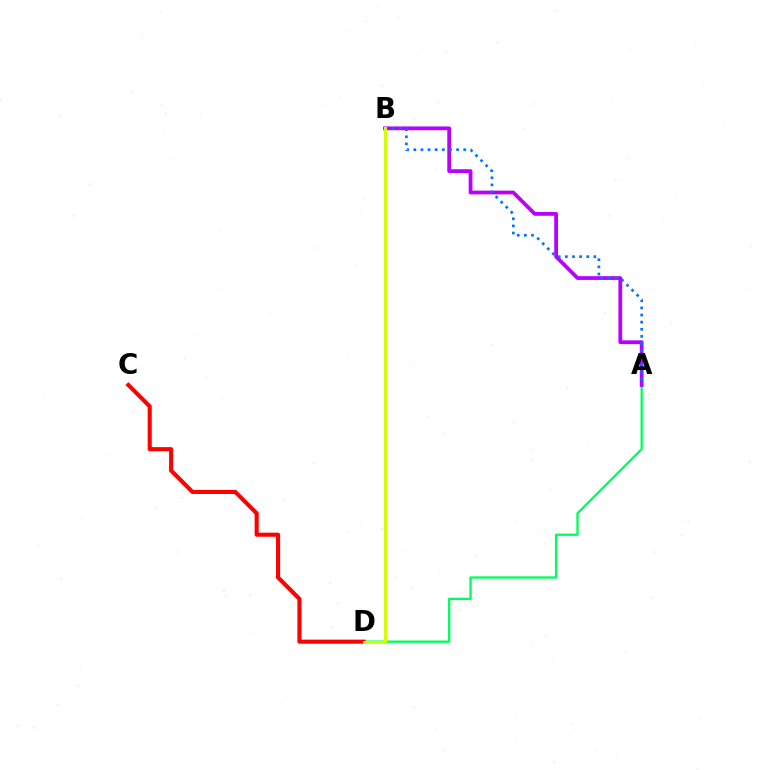{('A', 'D'): [{'color': '#00ff5c', 'line_style': 'solid', 'thickness': 1.67}], ('A', 'B'): [{'color': '#b900ff', 'line_style': 'solid', 'thickness': 2.72}, {'color': '#0074ff', 'line_style': 'dotted', 'thickness': 1.94}], ('C', 'D'): [{'color': '#ff0000', 'line_style': 'solid', 'thickness': 2.94}], ('B', 'D'): [{'color': '#d1ff00', 'line_style': 'solid', 'thickness': 2.12}]}